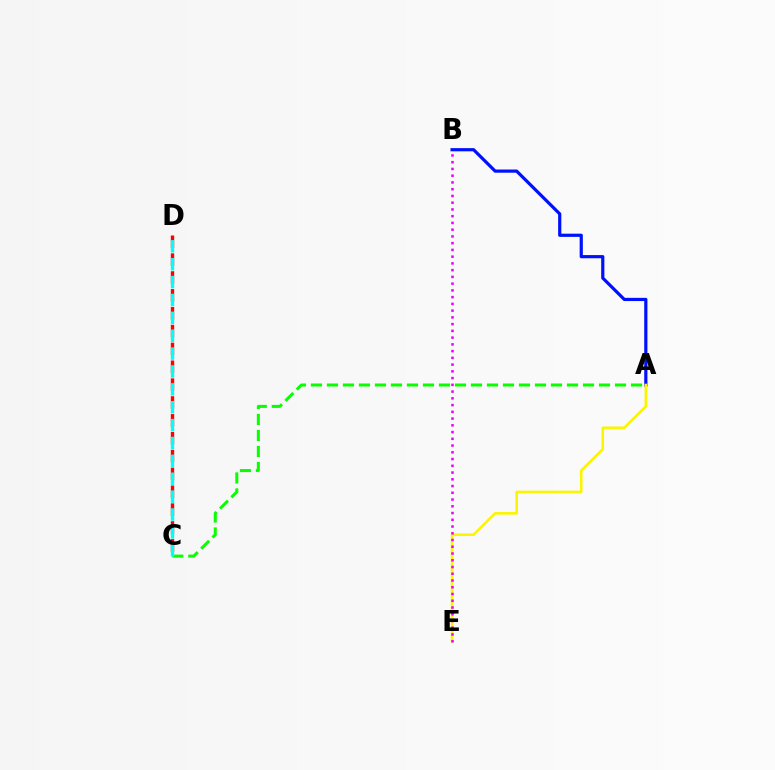{('A', 'B'): [{'color': '#0010ff', 'line_style': 'solid', 'thickness': 2.3}], ('A', 'C'): [{'color': '#08ff00', 'line_style': 'dashed', 'thickness': 2.17}], ('A', 'E'): [{'color': '#fcf500', 'line_style': 'solid', 'thickness': 1.88}], ('C', 'D'): [{'color': '#ff0000', 'line_style': 'dashed', 'thickness': 2.43}, {'color': '#00fff6', 'line_style': 'dashed', 'thickness': 2.43}], ('B', 'E'): [{'color': '#ee00ff', 'line_style': 'dotted', 'thickness': 1.83}]}